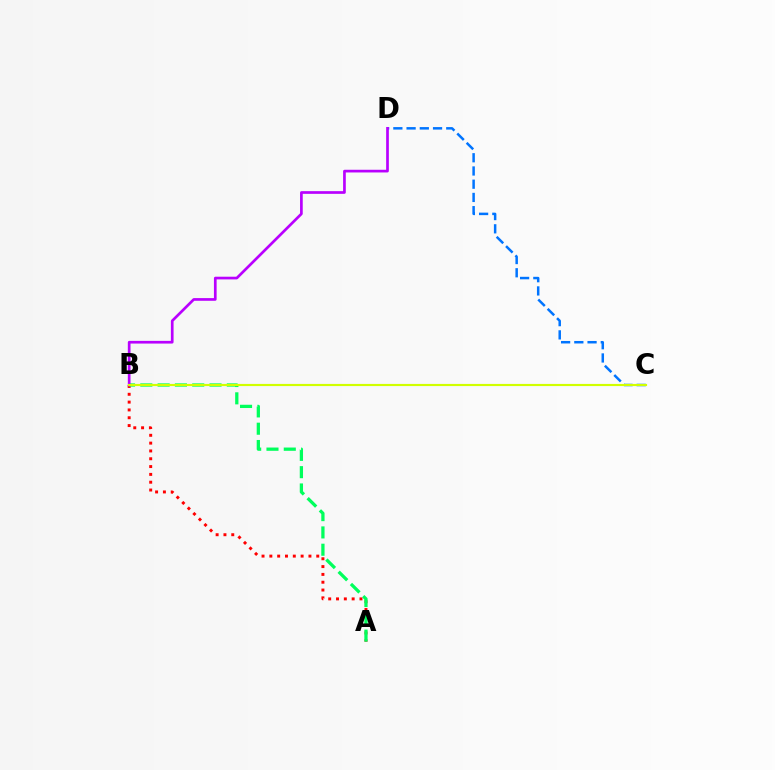{('A', 'B'): [{'color': '#ff0000', 'line_style': 'dotted', 'thickness': 2.12}, {'color': '#00ff5c', 'line_style': 'dashed', 'thickness': 2.35}], ('C', 'D'): [{'color': '#0074ff', 'line_style': 'dashed', 'thickness': 1.8}], ('B', 'D'): [{'color': '#b900ff', 'line_style': 'solid', 'thickness': 1.94}], ('B', 'C'): [{'color': '#d1ff00', 'line_style': 'solid', 'thickness': 1.55}]}